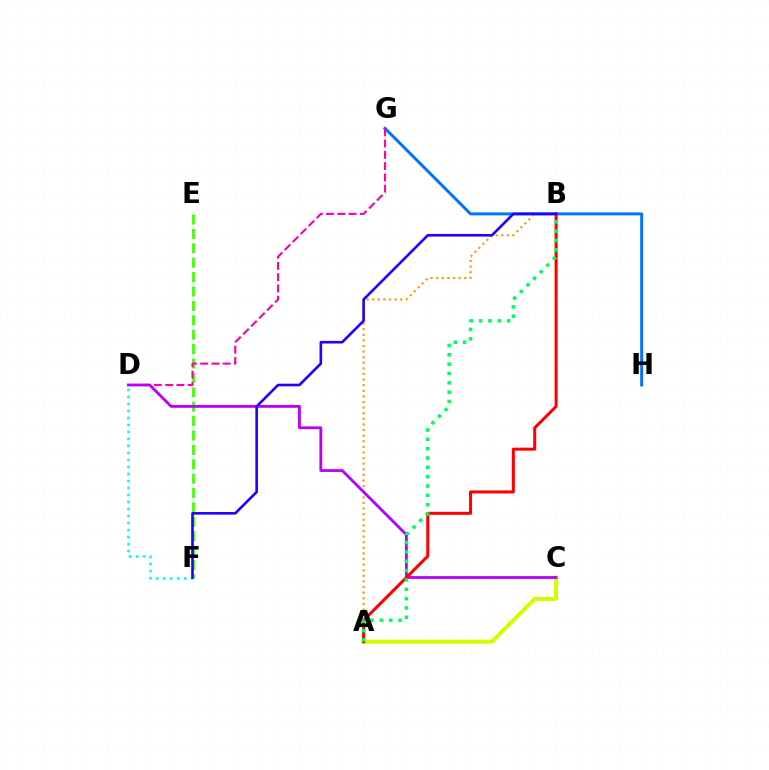{('G', 'H'): [{'color': '#0074ff', 'line_style': 'solid', 'thickness': 2.13}], ('A', 'C'): [{'color': '#d1ff00', 'line_style': 'solid', 'thickness': 2.92}], ('E', 'F'): [{'color': '#3dff00', 'line_style': 'dashed', 'thickness': 1.96}], ('D', 'F'): [{'color': '#00fff6', 'line_style': 'dotted', 'thickness': 1.9}], ('D', 'G'): [{'color': '#ff00ac', 'line_style': 'dashed', 'thickness': 1.53}], ('A', 'B'): [{'color': '#ff9400', 'line_style': 'dotted', 'thickness': 1.52}, {'color': '#ff0000', 'line_style': 'solid', 'thickness': 2.17}, {'color': '#00ff5c', 'line_style': 'dotted', 'thickness': 2.54}], ('C', 'D'): [{'color': '#b900ff', 'line_style': 'solid', 'thickness': 2.03}], ('B', 'F'): [{'color': '#2500ff', 'line_style': 'solid', 'thickness': 1.89}]}